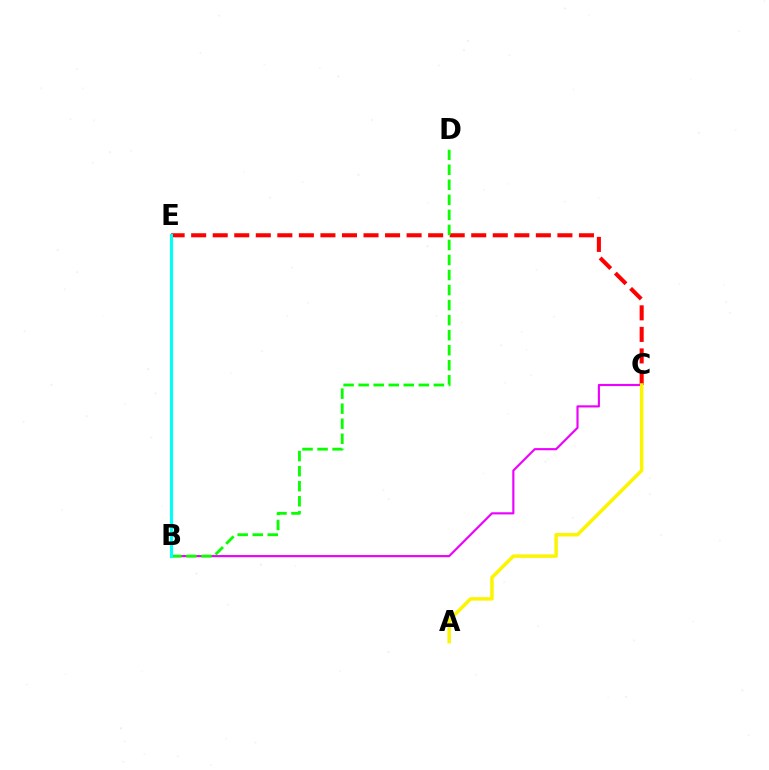{('B', 'C'): [{'color': '#ee00ff', 'line_style': 'solid', 'thickness': 1.54}], ('C', 'E'): [{'color': '#ff0000', 'line_style': 'dashed', 'thickness': 2.93}], ('A', 'C'): [{'color': '#fcf500', 'line_style': 'solid', 'thickness': 2.5}], ('B', 'D'): [{'color': '#08ff00', 'line_style': 'dashed', 'thickness': 2.04}], ('B', 'E'): [{'color': '#0010ff', 'line_style': 'dashed', 'thickness': 2.04}, {'color': '#00fff6', 'line_style': 'solid', 'thickness': 2.23}]}